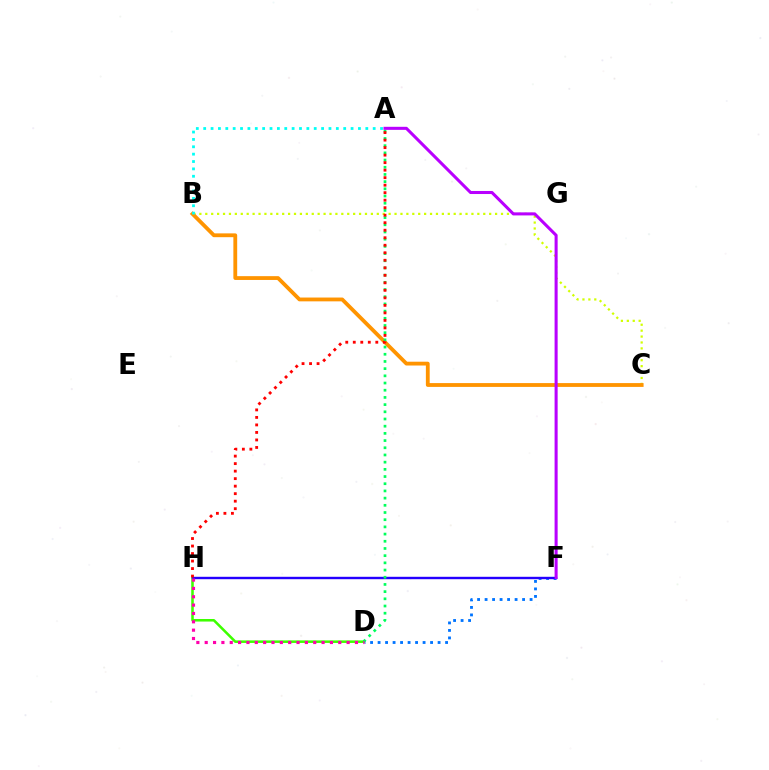{('D', 'F'): [{'color': '#0074ff', 'line_style': 'dotted', 'thickness': 2.04}], ('D', 'H'): [{'color': '#3dff00', 'line_style': 'solid', 'thickness': 1.83}, {'color': '#ff00ac', 'line_style': 'dotted', 'thickness': 2.27}], ('B', 'C'): [{'color': '#d1ff00', 'line_style': 'dotted', 'thickness': 1.61}, {'color': '#ff9400', 'line_style': 'solid', 'thickness': 2.74}], ('F', 'H'): [{'color': '#2500ff', 'line_style': 'solid', 'thickness': 1.73}], ('A', 'D'): [{'color': '#00ff5c', 'line_style': 'dotted', 'thickness': 1.95}], ('A', 'F'): [{'color': '#b900ff', 'line_style': 'solid', 'thickness': 2.2}], ('A', 'H'): [{'color': '#ff0000', 'line_style': 'dotted', 'thickness': 2.04}], ('A', 'B'): [{'color': '#00fff6', 'line_style': 'dotted', 'thickness': 2.0}]}